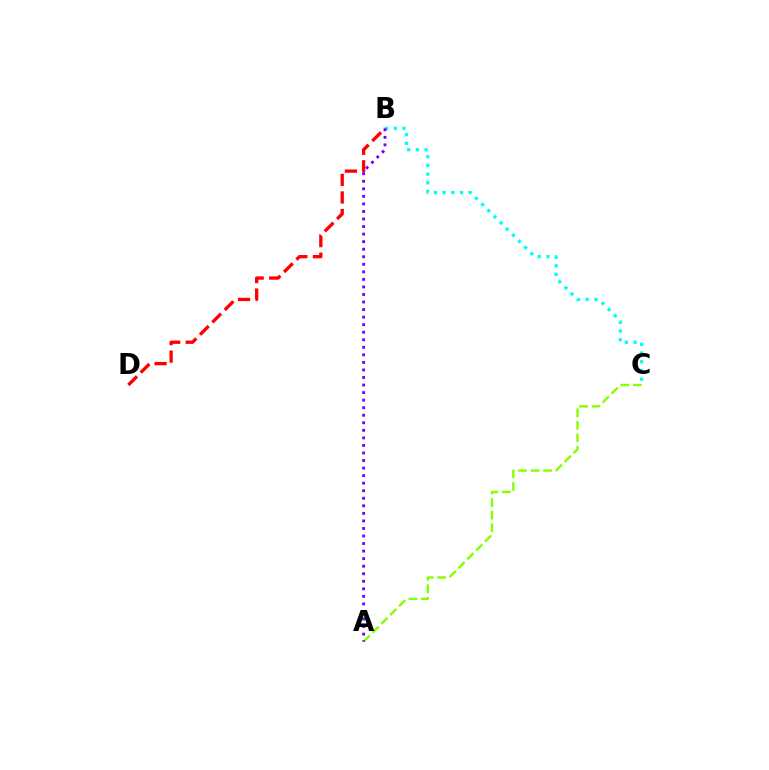{('B', 'C'): [{'color': '#00fff6', 'line_style': 'dotted', 'thickness': 2.36}], ('B', 'D'): [{'color': '#ff0000', 'line_style': 'dashed', 'thickness': 2.38}], ('A', 'C'): [{'color': '#84ff00', 'line_style': 'dashed', 'thickness': 1.7}], ('A', 'B'): [{'color': '#7200ff', 'line_style': 'dotted', 'thickness': 2.05}]}